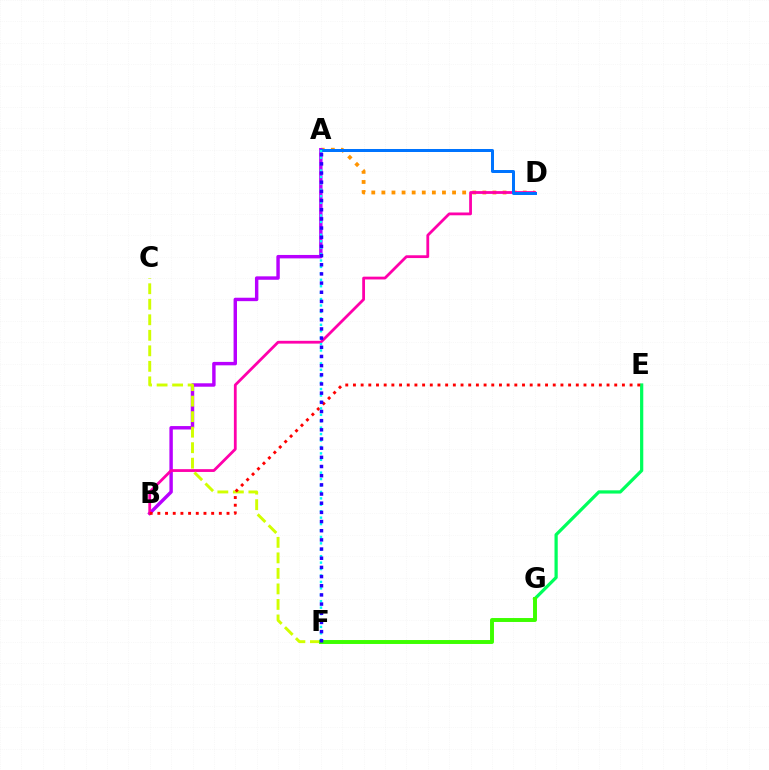{('A', 'D'): [{'color': '#ff9400', 'line_style': 'dotted', 'thickness': 2.74}, {'color': '#0074ff', 'line_style': 'solid', 'thickness': 2.16}], ('E', 'G'): [{'color': '#00ff5c', 'line_style': 'solid', 'thickness': 2.33}], ('A', 'B'): [{'color': '#b900ff', 'line_style': 'solid', 'thickness': 2.47}], ('B', 'D'): [{'color': '#ff00ac', 'line_style': 'solid', 'thickness': 2.01}], ('C', 'F'): [{'color': '#d1ff00', 'line_style': 'dashed', 'thickness': 2.11}], ('B', 'E'): [{'color': '#ff0000', 'line_style': 'dotted', 'thickness': 2.09}], ('A', 'F'): [{'color': '#00fff6', 'line_style': 'dotted', 'thickness': 1.75}, {'color': '#2500ff', 'line_style': 'dotted', 'thickness': 2.49}], ('F', 'G'): [{'color': '#3dff00', 'line_style': 'solid', 'thickness': 2.83}]}